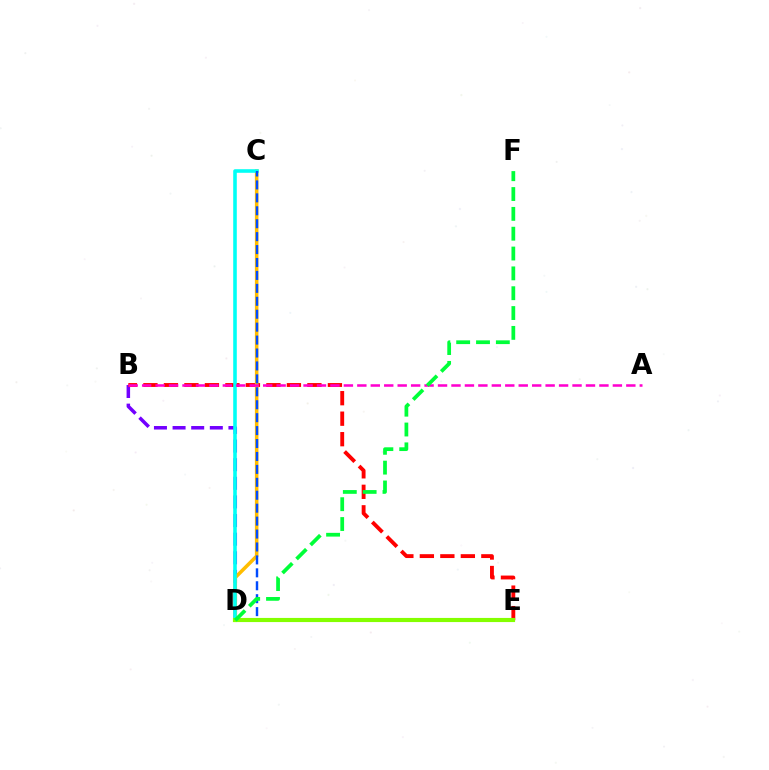{('B', 'D'): [{'color': '#7200ff', 'line_style': 'dashed', 'thickness': 2.53}], ('B', 'E'): [{'color': '#ff0000', 'line_style': 'dashed', 'thickness': 2.78}], ('C', 'D'): [{'color': '#ffbd00', 'line_style': 'solid', 'thickness': 2.56}, {'color': '#00fff6', 'line_style': 'solid', 'thickness': 2.58}, {'color': '#004bff', 'line_style': 'dashed', 'thickness': 1.76}], ('A', 'B'): [{'color': '#ff00cf', 'line_style': 'dashed', 'thickness': 1.83}], ('D', 'E'): [{'color': '#84ff00', 'line_style': 'solid', 'thickness': 2.98}], ('D', 'F'): [{'color': '#00ff39', 'line_style': 'dashed', 'thickness': 2.69}]}